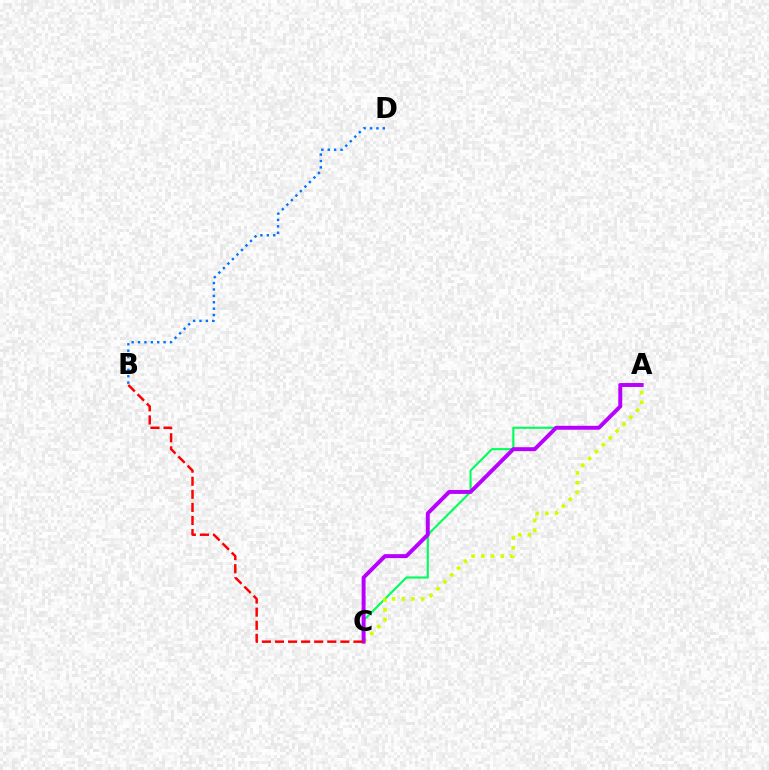{('A', 'C'): [{'color': '#00ff5c', 'line_style': 'solid', 'thickness': 1.53}, {'color': '#d1ff00', 'line_style': 'dotted', 'thickness': 2.64}, {'color': '#b900ff', 'line_style': 'solid', 'thickness': 2.83}], ('B', 'C'): [{'color': '#ff0000', 'line_style': 'dashed', 'thickness': 1.78}], ('B', 'D'): [{'color': '#0074ff', 'line_style': 'dotted', 'thickness': 1.74}]}